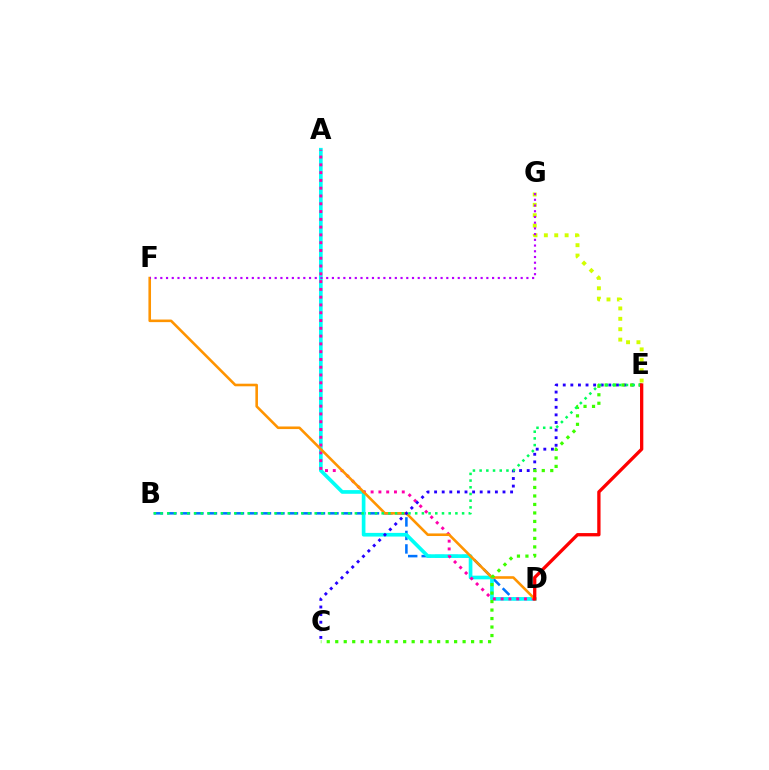{('E', 'G'): [{'color': '#d1ff00', 'line_style': 'dotted', 'thickness': 2.82}], ('B', 'D'): [{'color': '#0074ff', 'line_style': 'dashed', 'thickness': 1.83}], ('A', 'D'): [{'color': '#00fff6', 'line_style': 'solid', 'thickness': 2.64}, {'color': '#ff00ac', 'line_style': 'dotted', 'thickness': 2.11}], ('D', 'F'): [{'color': '#ff9400', 'line_style': 'solid', 'thickness': 1.87}], ('C', 'E'): [{'color': '#2500ff', 'line_style': 'dotted', 'thickness': 2.06}, {'color': '#3dff00', 'line_style': 'dotted', 'thickness': 2.31}], ('F', 'G'): [{'color': '#b900ff', 'line_style': 'dotted', 'thickness': 1.55}], ('B', 'E'): [{'color': '#00ff5c', 'line_style': 'dotted', 'thickness': 1.82}], ('D', 'E'): [{'color': '#ff0000', 'line_style': 'solid', 'thickness': 2.38}]}